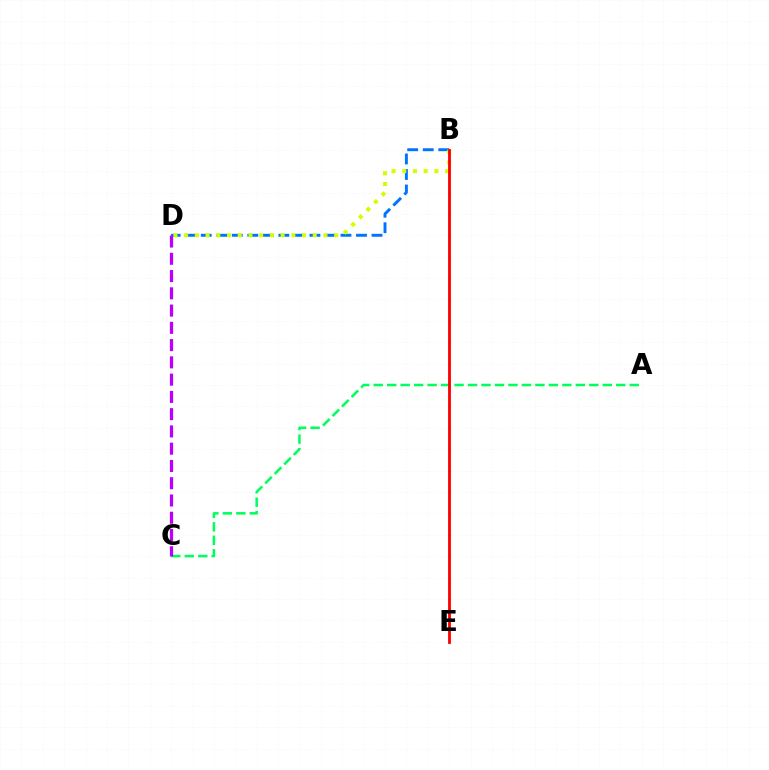{('A', 'C'): [{'color': '#00ff5c', 'line_style': 'dashed', 'thickness': 1.83}], ('B', 'D'): [{'color': '#0074ff', 'line_style': 'dashed', 'thickness': 2.11}, {'color': '#d1ff00', 'line_style': 'dotted', 'thickness': 2.91}], ('C', 'D'): [{'color': '#b900ff', 'line_style': 'dashed', 'thickness': 2.35}], ('B', 'E'): [{'color': '#ff0000', 'line_style': 'solid', 'thickness': 2.03}]}